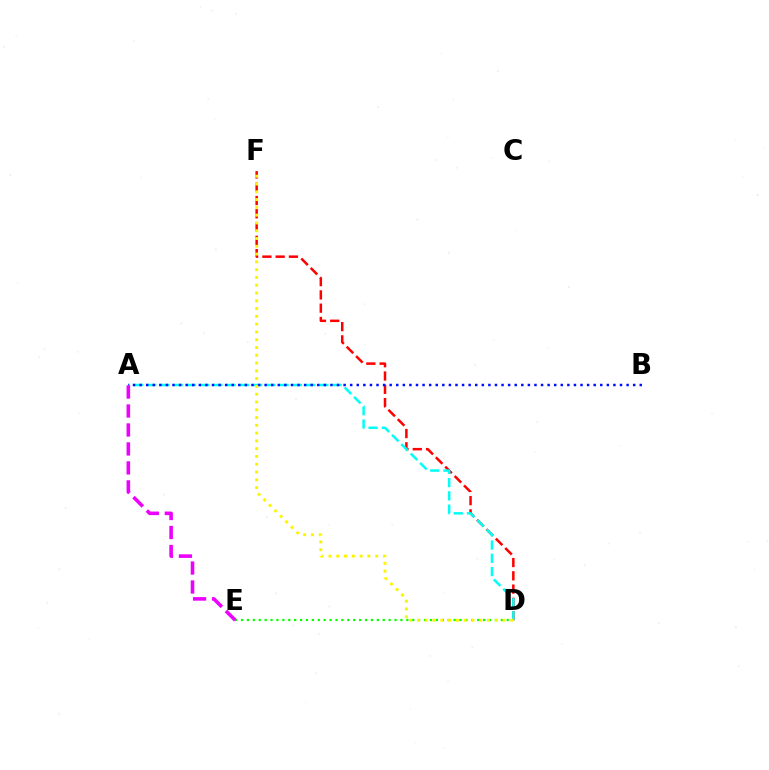{('D', 'E'): [{'color': '#08ff00', 'line_style': 'dotted', 'thickness': 1.6}], ('D', 'F'): [{'color': '#ff0000', 'line_style': 'dashed', 'thickness': 1.8}, {'color': '#fcf500', 'line_style': 'dotted', 'thickness': 2.11}], ('A', 'D'): [{'color': '#00fff6', 'line_style': 'dashed', 'thickness': 1.8}], ('A', 'B'): [{'color': '#0010ff', 'line_style': 'dotted', 'thickness': 1.79}], ('A', 'E'): [{'color': '#ee00ff', 'line_style': 'dashed', 'thickness': 2.58}]}